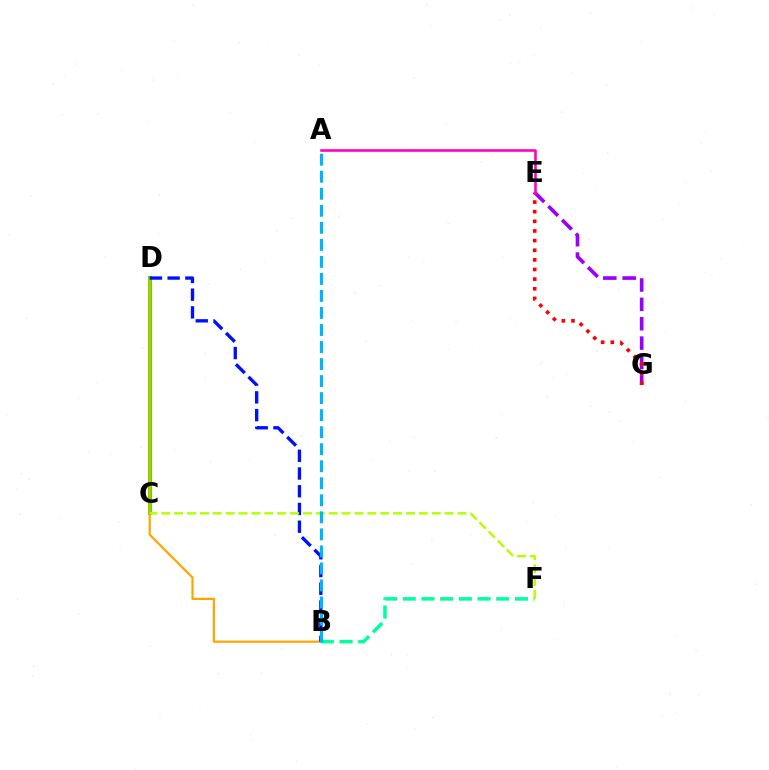{('C', 'D'): [{'color': '#08ff00', 'line_style': 'solid', 'thickness': 2.92}], ('B', 'D'): [{'color': '#ffa500', 'line_style': 'solid', 'thickness': 1.59}, {'color': '#0010ff', 'line_style': 'dashed', 'thickness': 2.41}], ('E', 'G'): [{'color': '#9b00ff', 'line_style': 'dashed', 'thickness': 2.63}, {'color': '#ff0000', 'line_style': 'dotted', 'thickness': 2.62}], ('B', 'F'): [{'color': '#00ff9d', 'line_style': 'dashed', 'thickness': 2.54}], ('C', 'F'): [{'color': '#b3ff00', 'line_style': 'dashed', 'thickness': 1.75}], ('A', 'E'): [{'color': '#ff00bd', 'line_style': 'solid', 'thickness': 1.86}], ('A', 'B'): [{'color': '#00b5ff', 'line_style': 'dashed', 'thickness': 2.31}]}